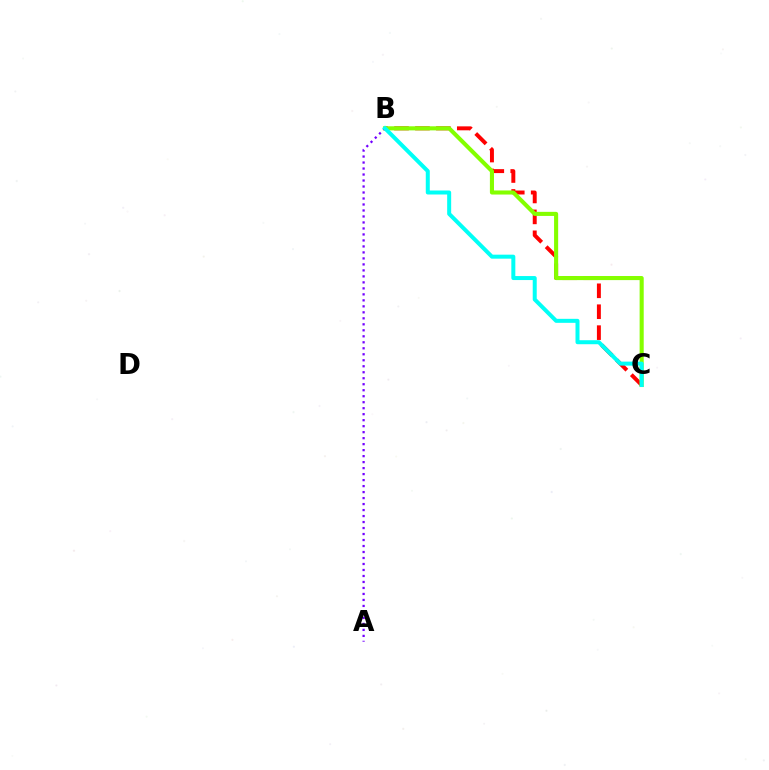{('B', 'C'): [{'color': '#ff0000', 'line_style': 'dashed', 'thickness': 2.84}, {'color': '#84ff00', 'line_style': 'solid', 'thickness': 2.94}, {'color': '#00fff6', 'line_style': 'solid', 'thickness': 2.88}], ('A', 'B'): [{'color': '#7200ff', 'line_style': 'dotted', 'thickness': 1.63}]}